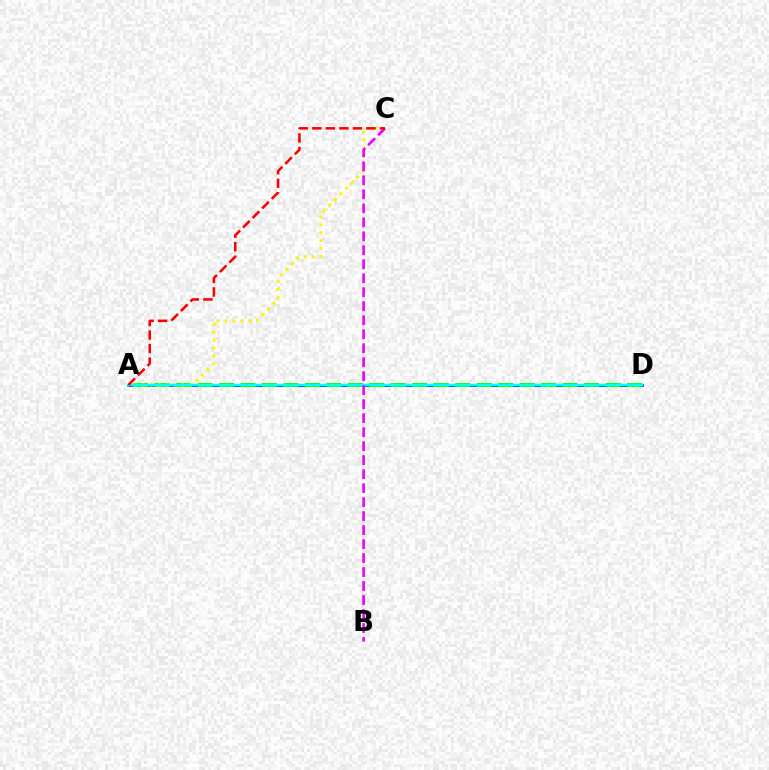{('A', 'D'): [{'color': '#0010ff', 'line_style': 'solid', 'thickness': 1.89}, {'color': '#08ff00', 'line_style': 'dashed', 'thickness': 2.92}, {'color': '#00fff6', 'line_style': 'solid', 'thickness': 1.72}], ('A', 'C'): [{'color': '#fcf500', 'line_style': 'dotted', 'thickness': 2.14}, {'color': '#ff0000', 'line_style': 'dashed', 'thickness': 1.84}], ('B', 'C'): [{'color': '#ee00ff', 'line_style': 'dashed', 'thickness': 1.9}]}